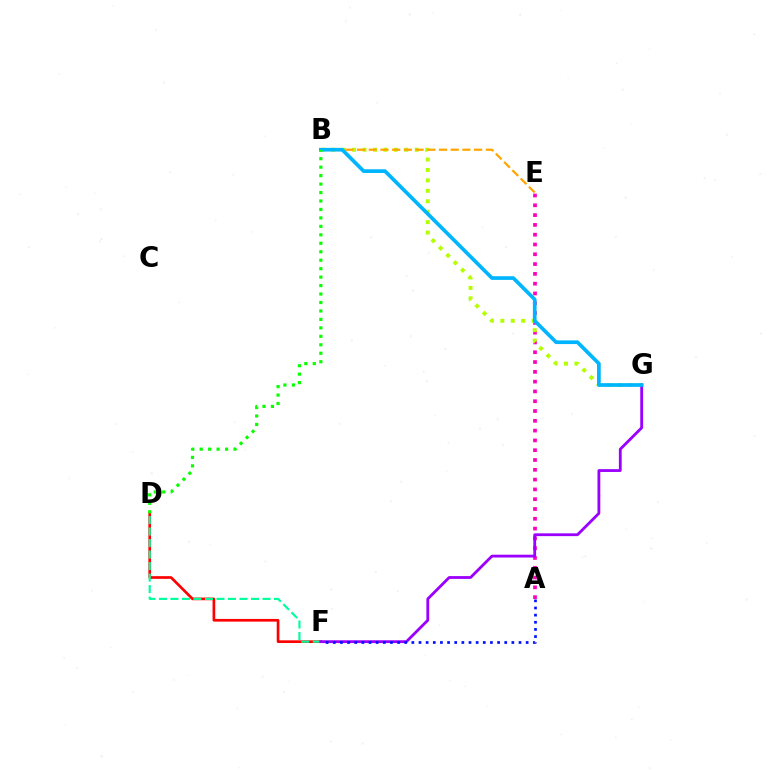{('A', 'E'): [{'color': '#ff00bd', 'line_style': 'dotted', 'thickness': 2.66}], ('D', 'F'): [{'color': '#ff0000', 'line_style': 'solid', 'thickness': 1.93}, {'color': '#00ff9d', 'line_style': 'dashed', 'thickness': 1.56}], ('B', 'G'): [{'color': '#b3ff00', 'line_style': 'dotted', 'thickness': 2.84}, {'color': '#00b5ff', 'line_style': 'solid', 'thickness': 2.66}], ('B', 'E'): [{'color': '#ffa500', 'line_style': 'dashed', 'thickness': 1.59}], ('F', 'G'): [{'color': '#9b00ff', 'line_style': 'solid', 'thickness': 2.03}], ('B', 'D'): [{'color': '#08ff00', 'line_style': 'dotted', 'thickness': 2.3}], ('A', 'F'): [{'color': '#0010ff', 'line_style': 'dotted', 'thickness': 1.94}]}